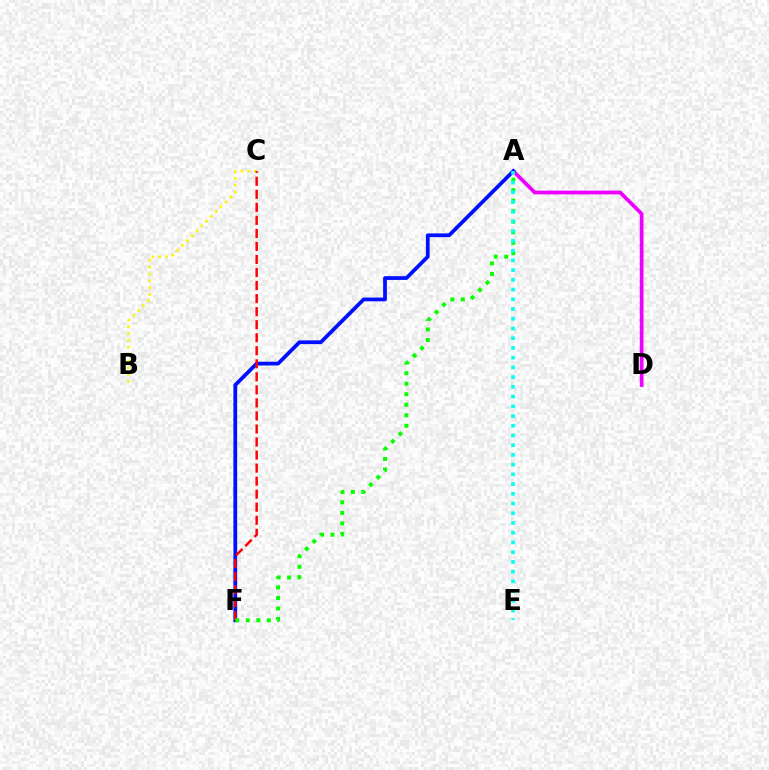{('A', 'D'): [{'color': '#ee00ff', 'line_style': 'solid', 'thickness': 2.69}], ('B', 'C'): [{'color': '#fcf500', 'line_style': 'dotted', 'thickness': 1.86}], ('A', 'F'): [{'color': '#0010ff', 'line_style': 'solid', 'thickness': 2.71}, {'color': '#08ff00', 'line_style': 'dotted', 'thickness': 2.86}], ('C', 'F'): [{'color': '#ff0000', 'line_style': 'dashed', 'thickness': 1.77}], ('A', 'E'): [{'color': '#00fff6', 'line_style': 'dotted', 'thickness': 2.64}]}